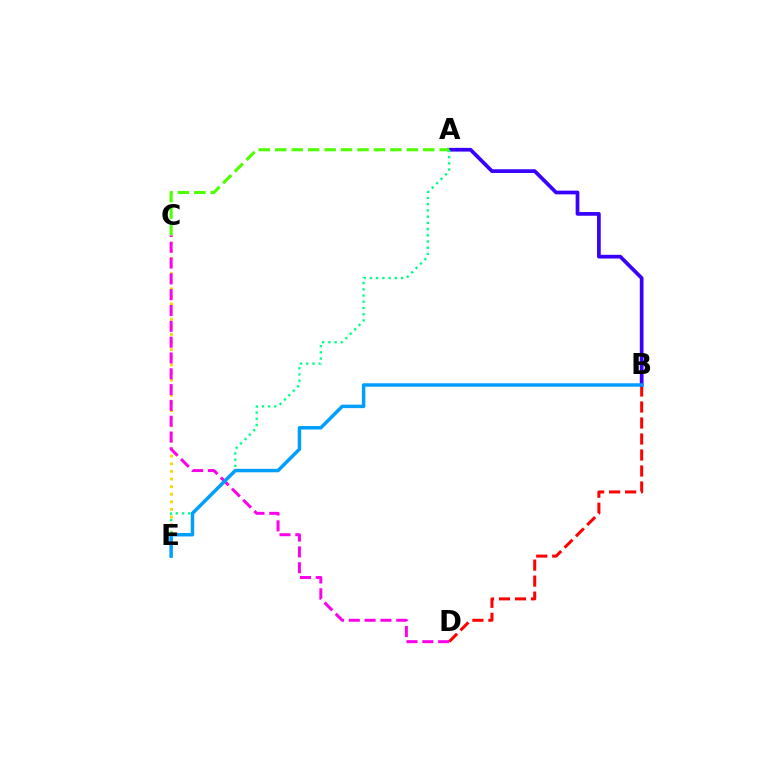{('B', 'D'): [{'color': '#ff0000', 'line_style': 'dashed', 'thickness': 2.17}], ('C', 'E'): [{'color': '#ffd500', 'line_style': 'dotted', 'thickness': 2.07}], ('C', 'D'): [{'color': '#ff00ed', 'line_style': 'dashed', 'thickness': 2.15}], ('A', 'B'): [{'color': '#3700ff', 'line_style': 'solid', 'thickness': 2.67}], ('A', 'E'): [{'color': '#00ff86', 'line_style': 'dotted', 'thickness': 1.69}], ('B', 'E'): [{'color': '#009eff', 'line_style': 'solid', 'thickness': 2.5}], ('A', 'C'): [{'color': '#4fff00', 'line_style': 'dashed', 'thickness': 2.23}]}